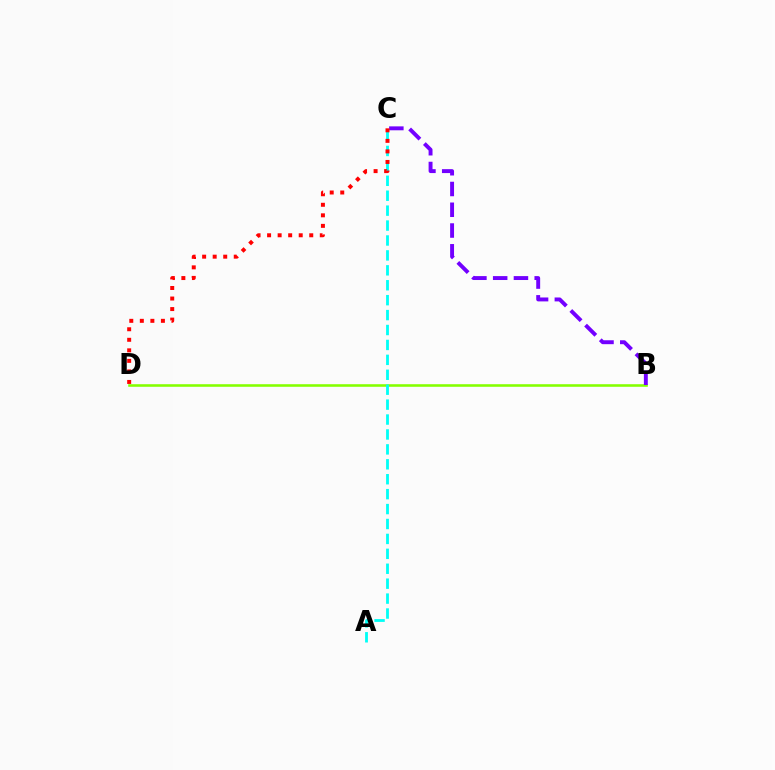{('B', 'D'): [{'color': '#84ff00', 'line_style': 'solid', 'thickness': 1.85}], ('B', 'C'): [{'color': '#7200ff', 'line_style': 'dashed', 'thickness': 2.82}], ('A', 'C'): [{'color': '#00fff6', 'line_style': 'dashed', 'thickness': 2.03}], ('C', 'D'): [{'color': '#ff0000', 'line_style': 'dotted', 'thickness': 2.86}]}